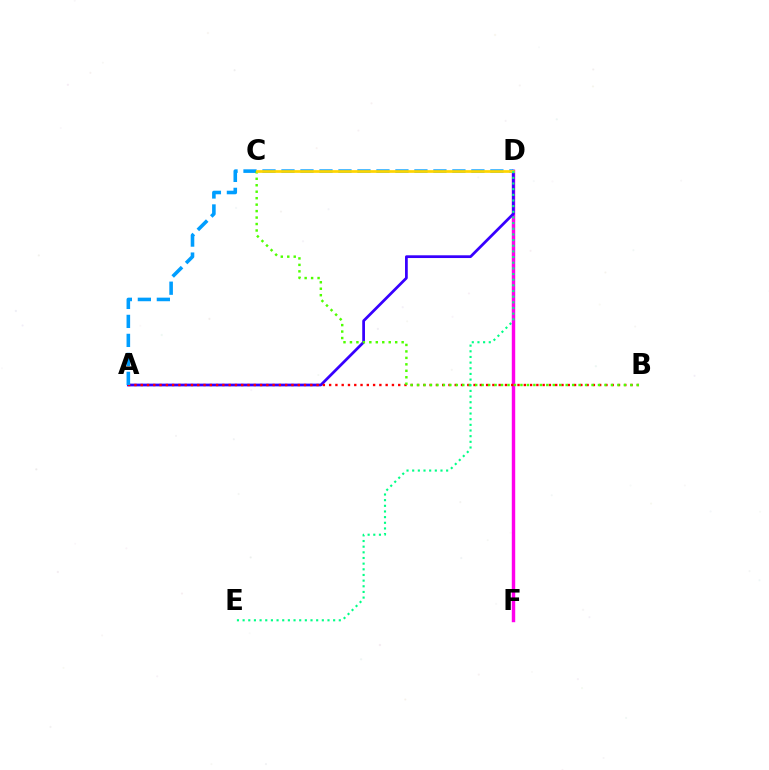{('D', 'F'): [{'color': '#ff00ed', 'line_style': 'solid', 'thickness': 2.47}], ('A', 'D'): [{'color': '#3700ff', 'line_style': 'solid', 'thickness': 1.98}, {'color': '#009eff', 'line_style': 'dashed', 'thickness': 2.58}], ('A', 'B'): [{'color': '#ff0000', 'line_style': 'dotted', 'thickness': 1.71}], ('B', 'C'): [{'color': '#4fff00', 'line_style': 'dotted', 'thickness': 1.76}], ('C', 'D'): [{'color': '#ffd500', 'line_style': 'solid', 'thickness': 1.96}], ('D', 'E'): [{'color': '#00ff86', 'line_style': 'dotted', 'thickness': 1.54}]}